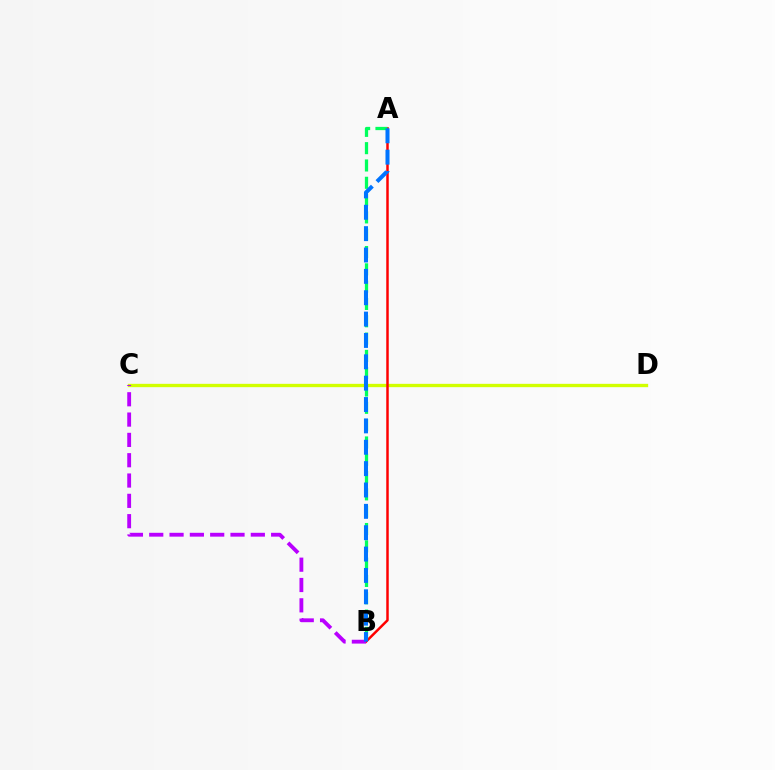{('C', 'D'): [{'color': '#d1ff00', 'line_style': 'solid', 'thickness': 2.4}], ('A', 'B'): [{'color': '#ff0000', 'line_style': 'solid', 'thickness': 1.79}, {'color': '#00ff5c', 'line_style': 'dashed', 'thickness': 2.35}, {'color': '#0074ff', 'line_style': 'dashed', 'thickness': 2.9}], ('B', 'C'): [{'color': '#b900ff', 'line_style': 'dashed', 'thickness': 2.76}]}